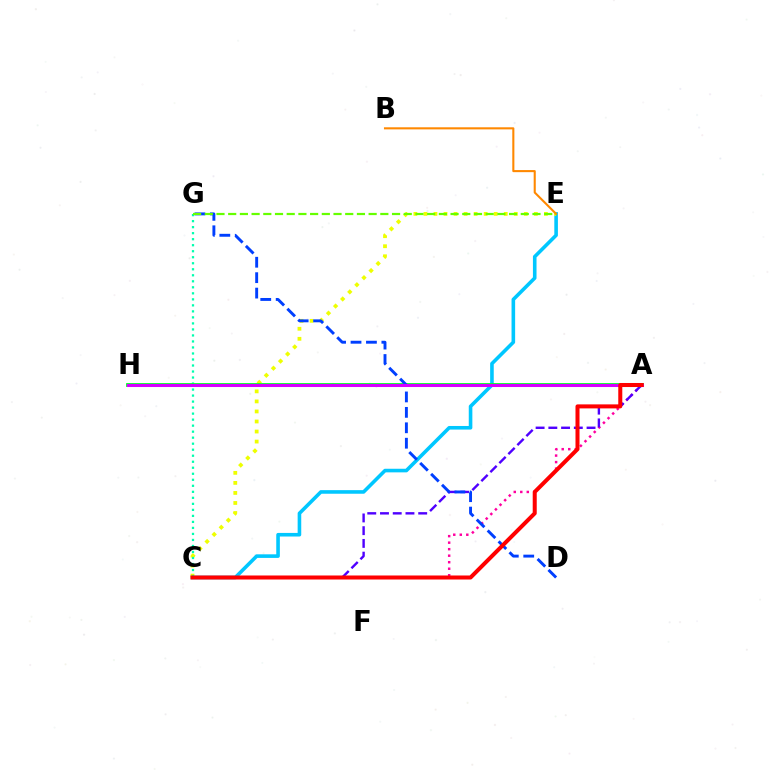{('A', 'C'): [{'color': '#ff00a0', 'line_style': 'dotted', 'thickness': 1.77}, {'color': '#4f00ff', 'line_style': 'dashed', 'thickness': 1.73}, {'color': '#ff0000', 'line_style': 'solid', 'thickness': 2.89}], ('C', 'E'): [{'color': '#00c7ff', 'line_style': 'solid', 'thickness': 2.59}, {'color': '#eeff00', 'line_style': 'dotted', 'thickness': 2.73}], ('B', 'E'): [{'color': '#ff8800', 'line_style': 'solid', 'thickness': 1.5}], ('C', 'G'): [{'color': '#00ffaf', 'line_style': 'dotted', 'thickness': 1.63}], ('A', 'H'): [{'color': '#00ff27', 'line_style': 'solid', 'thickness': 2.73}, {'color': '#d600ff', 'line_style': 'solid', 'thickness': 2.19}], ('D', 'G'): [{'color': '#003fff', 'line_style': 'dashed', 'thickness': 2.1}], ('E', 'G'): [{'color': '#66ff00', 'line_style': 'dashed', 'thickness': 1.59}]}